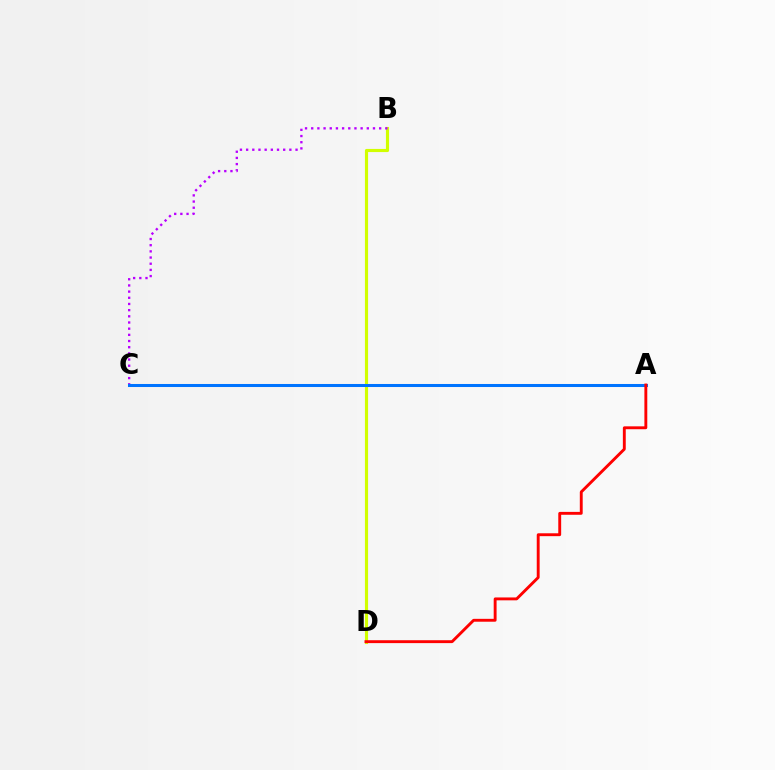{('A', 'C'): [{'color': '#00ff5c', 'line_style': 'solid', 'thickness': 1.97}, {'color': '#0074ff', 'line_style': 'solid', 'thickness': 2.18}], ('B', 'D'): [{'color': '#d1ff00', 'line_style': 'solid', 'thickness': 2.26}], ('B', 'C'): [{'color': '#b900ff', 'line_style': 'dotted', 'thickness': 1.68}], ('A', 'D'): [{'color': '#ff0000', 'line_style': 'solid', 'thickness': 2.08}]}